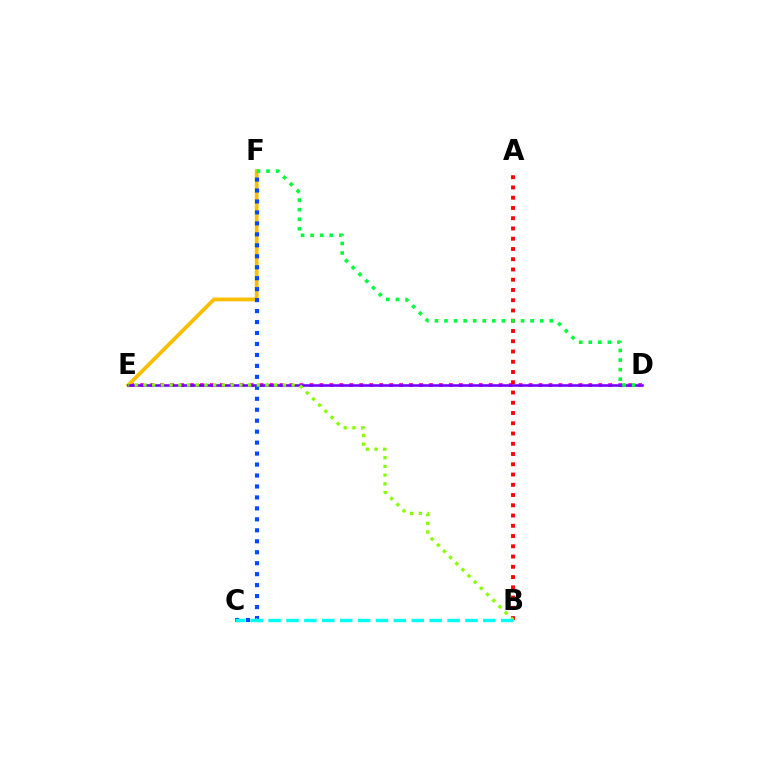{('D', 'E'): [{'color': '#ff00cf', 'line_style': 'dotted', 'thickness': 2.71}, {'color': '#7200ff', 'line_style': 'solid', 'thickness': 1.85}], ('E', 'F'): [{'color': '#ffbd00', 'line_style': 'solid', 'thickness': 2.72}], ('A', 'B'): [{'color': '#ff0000', 'line_style': 'dotted', 'thickness': 2.79}], ('C', 'F'): [{'color': '#004bff', 'line_style': 'dotted', 'thickness': 2.98}], ('B', 'E'): [{'color': '#84ff00', 'line_style': 'dotted', 'thickness': 2.37}], ('D', 'F'): [{'color': '#00ff39', 'line_style': 'dotted', 'thickness': 2.6}], ('B', 'C'): [{'color': '#00fff6', 'line_style': 'dashed', 'thickness': 2.43}]}